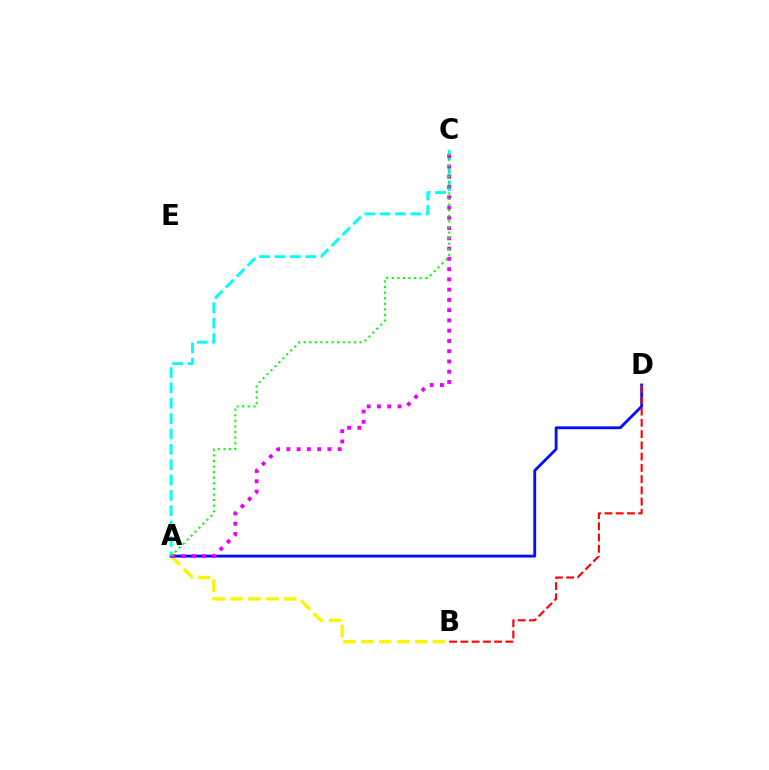{('A', 'B'): [{'color': '#fcf500', 'line_style': 'dashed', 'thickness': 2.43}], ('A', 'D'): [{'color': '#0010ff', 'line_style': 'solid', 'thickness': 2.04}], ('A', 'C'): [{'color': '#00fff6', 'line_style': 'dashed', 'thickness': 2.09}, {'color': '#ee00ff', 'line_style': 'dotted', 'thickness': 2.79}, {'color': '#08ff00', 'line_style': 'dotted', 'thickness': 1.52}], ('B', 'D'): [{'color': '#ff0000', 'line_style': 'dashed', 'thickness': 1.53}]}